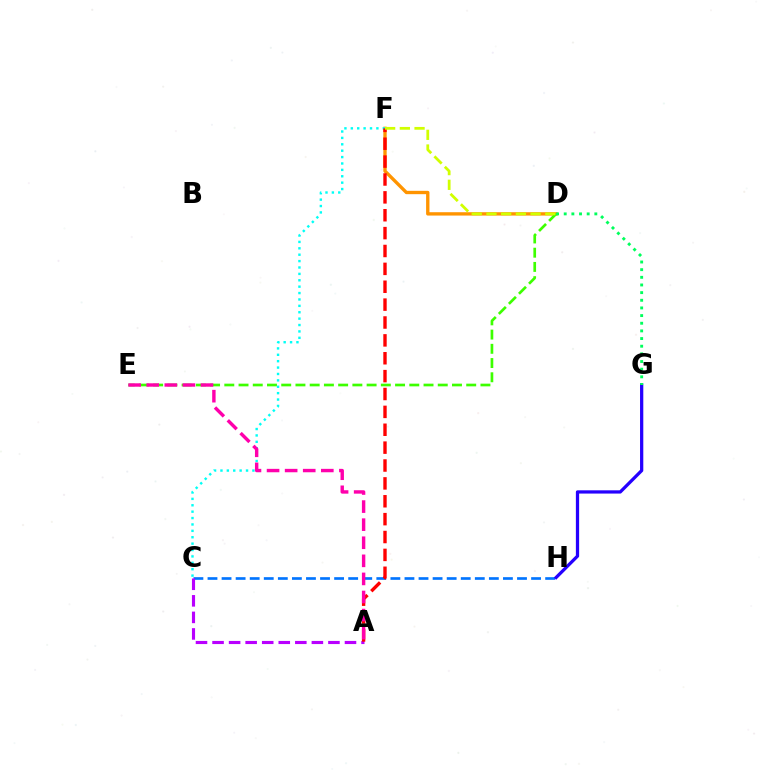{('C', 'H'): [{'color': '#0074ff', 'line_style': 'dashed', 'thickness': 1.91}], ('D', 'F'): [{'color': '#ff9400', 'line_style': 'solid', 'thickness': 2.41}, {'color': '#d1ff00', 'line_style': 'dashed', 'thickness': 2.0}], ('G', 'H'): [{'color': '#2500ff', 'line_style': 'solid', 'thickness': 2.34}], ('A', 'C'): [{'color': '#b900ff', 'line_style': 'dashed', 'thickness': 2.25}], ('D', 'E'): [{'color': '#3dff00', 'line_style': 'dashed', 'thickness': 1.93}], ('C', 'F'): [{'color': '#00fff6', 'line_style': 'dotted', 'thickness': 1.74}], ('A', 'F'): [{'color': '#ff0000', 'line_style': 'dashed', 'thickness': 2.43}], ('A', 'E'): [{'color': '#ff00ac', 'line_style': 'dashed', 'thickness': 2.46}], ('D', 'G'): [{'color': '#00ff5c', 'line_style': 'dotted', 'thickness': 2.08}]}